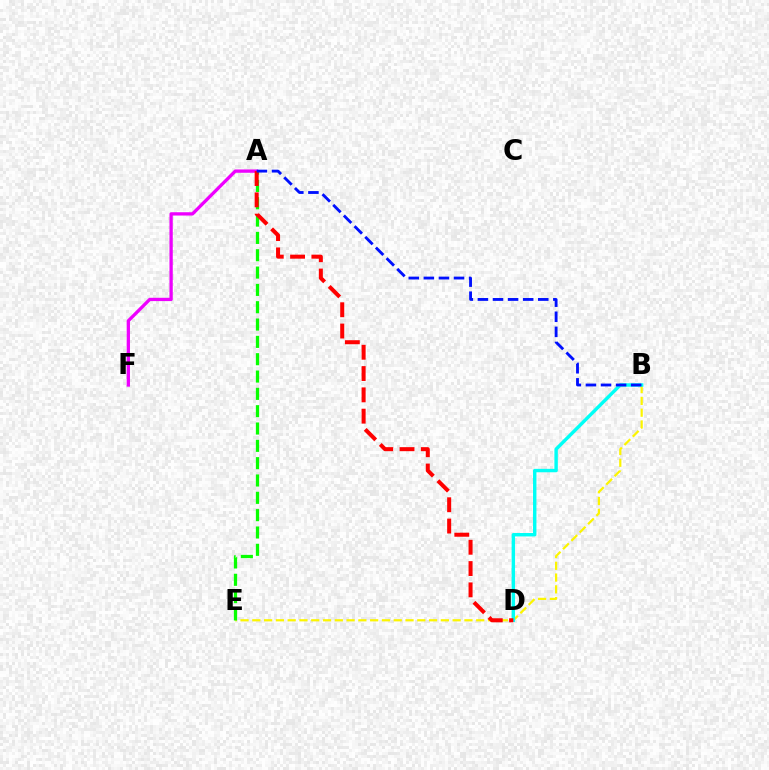{('A', 'F'): [{'color': '#ee00ff', 'line_style': 'solid', 'thickness': 2.38}], ('B', 'E'): [{'color': '#fcf500', 'line_style': 'dashed', 'thickness': 1.6}], ('A', 'E'): [{'color': '#08ff00', 'line_style': 'dashed', 'thickness': 2.35}], ('B', 'D'): [{'color': '#00fff6', 'line_style': 'solid', 'thickness': 2.46}], ('A', 'D'): [{'color': '#ff0000', 'line_style': 'dashed', 'thickness': 2.89}], ('A', 'B'): [{'color': '#0010ff', 'line_style': 'dashed', 'thickness': 2.05}]}